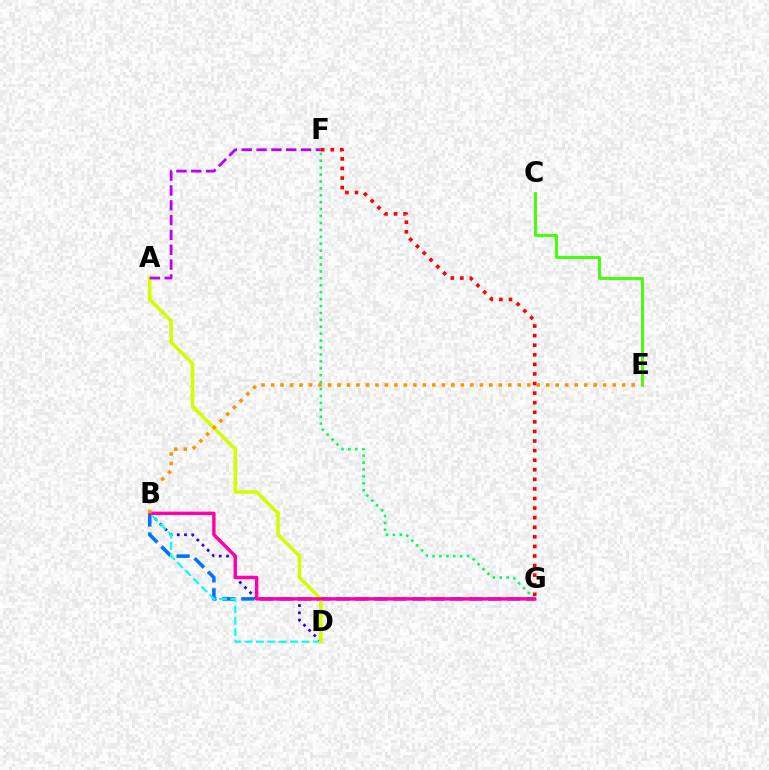{('B', 'D'): [{'color': '#2500ff', 'line_style': 'dotted', 'thickness': 1.97}, {'color': '#00fff6', 'line_style': 'dashed', 'thickness': 1.55}], ('B', 'G'): [{'color': '#0074ff', 'line_style': 'dashed', 'thickness': 2.58}, {'color': '#ff00ac', 'line_style': 'solid', 'thickness': 2.47}], ('F', 'G'): [{'color': '#00ff5c', 'line_style': 'dotted', 'thickness': 1.88}, {'color': '#ff0000', 'line_style': 'dotted', 'thickness': 2.6}], ('A', 'D'): [{'color': '#d1ff00', 'line_style': 'solid', 'thickness': 2.55}], ('A', 'F'): [{'color': '#b900ff', 'line_style': 'dashed', 'thickness': 2.01}], ('B', 'E'): [{'color': '#ff9400', 'line_style': 'dotted', 'thickness': 2.58}], ('C', 'E'): [{'color': '#3dff00', 'line_style': 'solid', 'thickness': 2.04}]}